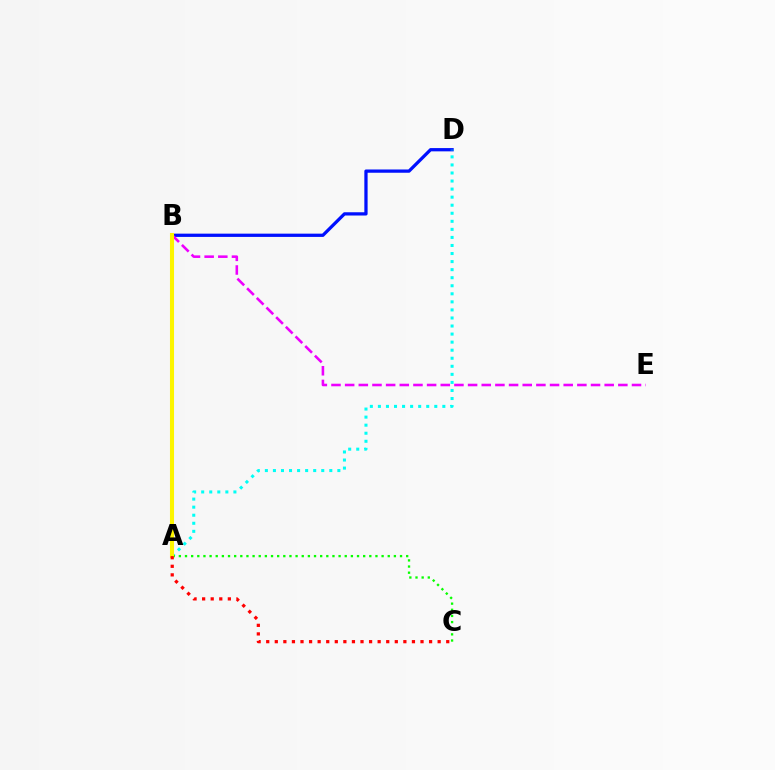{('B', 'D'): [{'color': '#0010ff', 'line_style': 'solid', 'thickness': 2.35}], ('A', 'D'): [{'color': '#00fff6', 'line_style': 'dotted', 'thickness': 2.19}], ('B', 'E'): [{'color': '#ee00ff', 'line_style': 'dashed', 'thickness': 1.86}], ('A', 'C'): [{'color': '#08ff00', 'line_style': 'dotted', 'thickness': 1.67}, {'color': '#ff0000', 'line_style': 'dotted', 'thickness': 2.33}], ('A', 'B'): [{'color': '#fcf500', 'line_style': 'solid', 'thickness': 2.92}]}